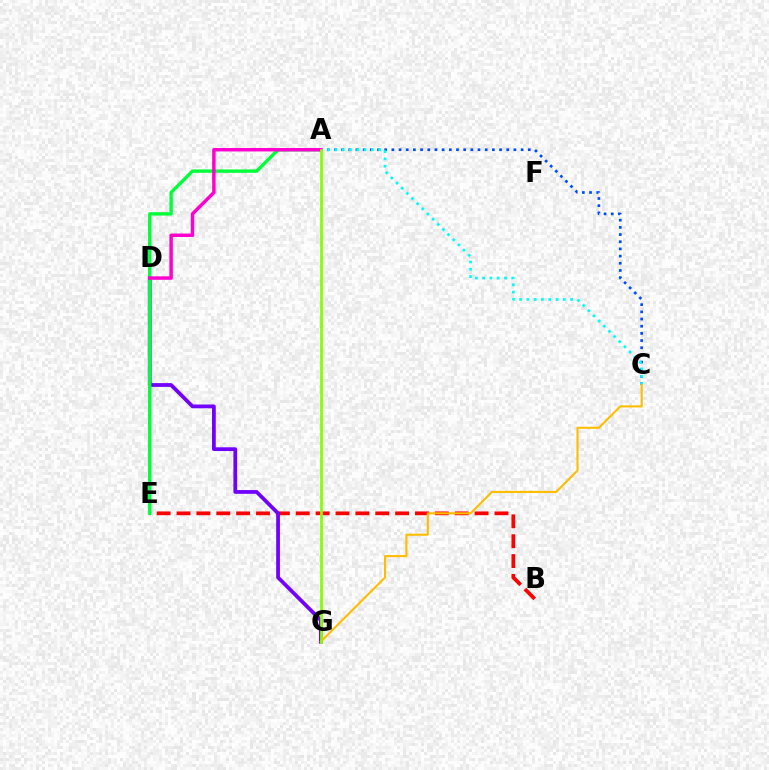{('B', 'E'): [{'color': '#ff0000', 'line_style': 'dashed', 'thickness': 2.7}], ('A', 'C'): [{'color': '#004bff', 'line_style': 'dotted', 'thickness': 1.95}, {'color': '#00fff6', 'line_style': 'dotted', 'thickness': 1.98}], ('D', 'G'): [{'color': '#7200ff', 'line_style': 'solid', 'thickness': 2.71}], ('A', 'E'): [{'color': '#00ff39', 'line_style': 'solid', 'thickness': 2.43}], ('C', 'G'): [{'color': '#ffbd00', 'line_style': 'solid', 'thickness': 1.52}], ('A', 'D'): [{'color': '#ff00cf', 'line_style': 'solid', 'thickness': 2.49}], ('A', 'G'): [{'color': '#84ff00', 'line_style': 'solid', 'thickness': 1.95}]}